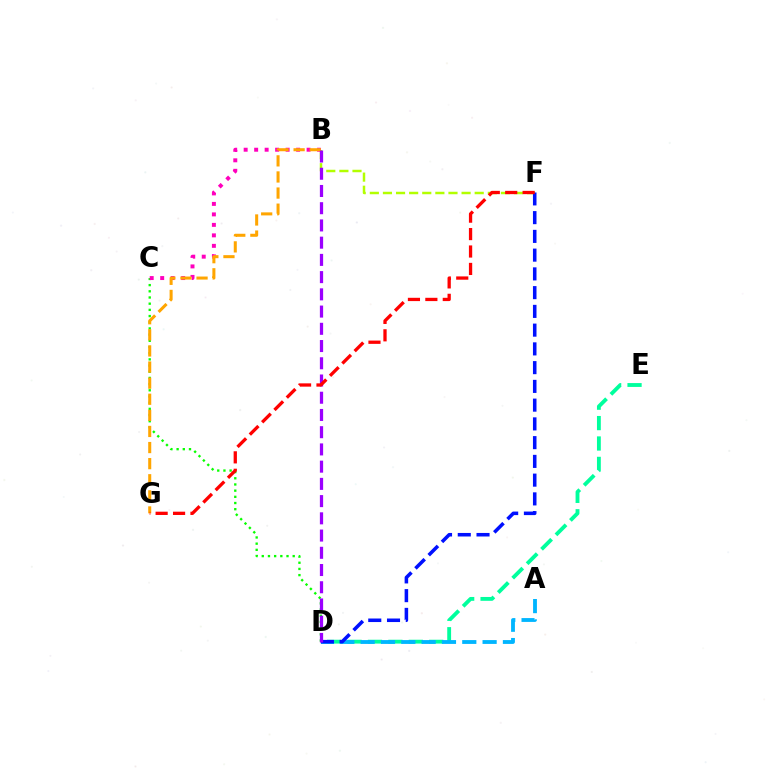{('B', 'F'): [{'color': '#b3ff00', 'line_style': 'dashed', 'thickness': 1.78}], ('D', 'E'): [{'color': '#00ff9d', 'line_style': 'dashed', 'thickness': 2.77}], ('C', 'D'): [{'color': '#08ff00', 'line_style': 'dotted', 'thickness': 1.68}], ('A', 'D'): [{'color': '#00b5ff', 'line_style': 'dashed', 'thickness': 2.76}], ('B', 'C'): [{'color': '#ff00bd', 'line_style': 'dotted', 'thickness': 2.85}], ('B', 'G'): [{'color': '#ffa500', 'line_style': 'dashed', 'thickness': 2.19}], ('D', 'F'): [{'color': '#0010ff', 'line_style': 'dashed', 'thickness': 2.55}], ('B', 'D'): [{'color': '#9b00ff', 'line_style': 'dashed', 'thickness': 2.34}], ('F', 'G'): [{'color': '#ff0000', 'line_style': 'dashed', 'thickness': 2.37}]}